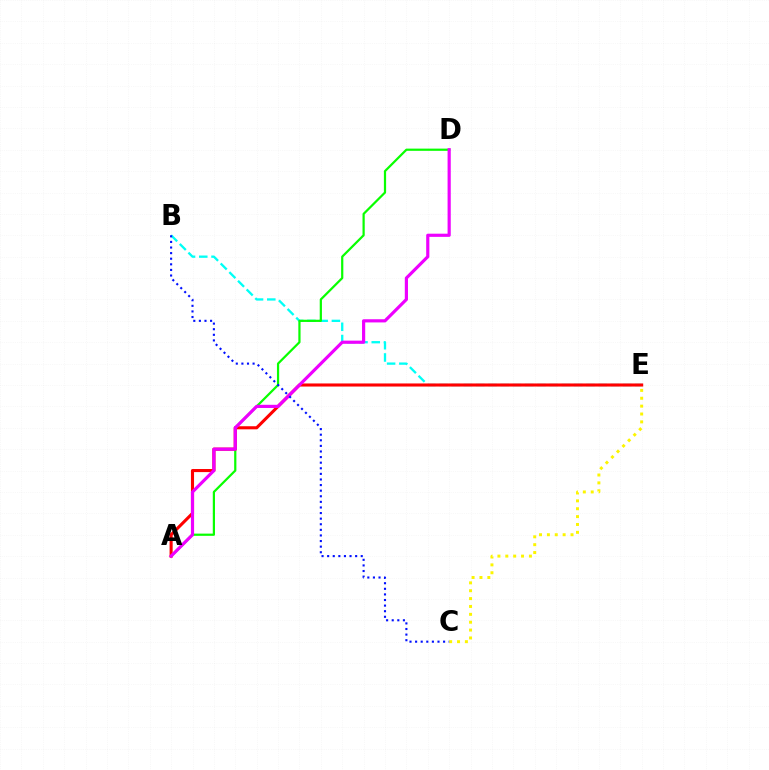{('B', 'E'): [{'color': '#00fff6', 'line_style': 'dashed', 'thickness': 1.66}], ('A', 'D'): [{'color': '#08ff00', 'line_style': 'solid', 'thickness': 1.6}, {'color': '#ee00ff', 'line_style': 'solid', 'thickness': 2.29}], ('C', 'E'): [{'color': '#fcf500', 'line_style': 'dotted', 'thickness': 2.14}], ('A', 'E'): [{'color': '#ff0000', 'line_style': 'solid', 'thickness': 2.22}], ('B', 'C'): [{'color': '#0010ff', 'line_style': 'dotted', 'thickness': 1.52}]}